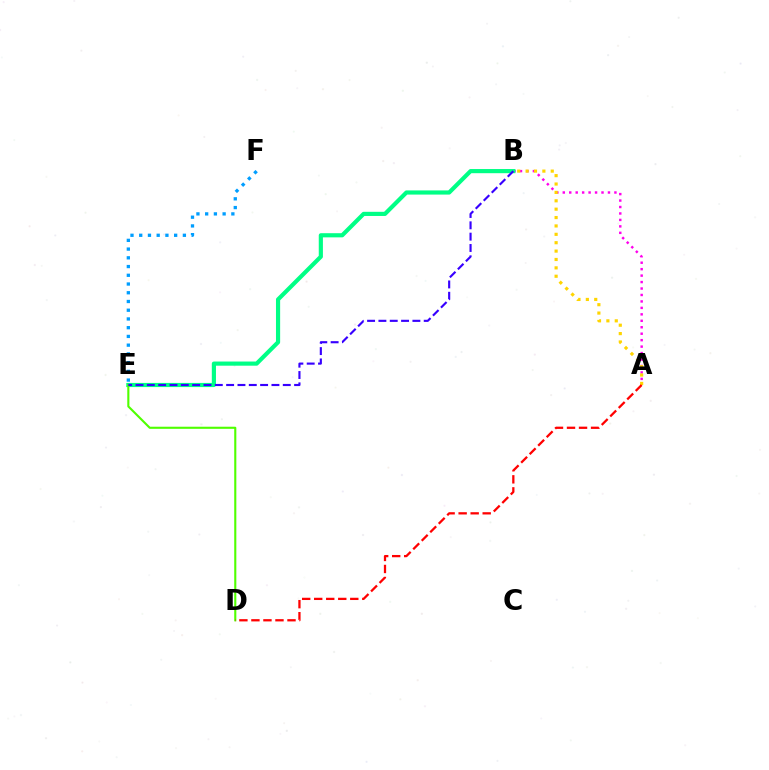{('A', 'B'): [{'color': '#ff00ed', 'line_style': 'dotted', 'thickness': 1.75}, {'color': '#ffd500', 'line_style': 'dotted', 'thickness': 2.28}], ('B', 'E'): [{'color': '#00ff86', 'line_style': 'solid', 'thickness': 3.0}, {'color': '#3700ff', 'line_style': 'dashed', 'thickness': 1.54}], ('D', 'E'): [{'color': '#4fff00', 'line_style': 'solid', 'thickness': 1.52}], ('E', 'F'): [{'color': '#009eff', 'line_style': 'dotted', 'thickness': 2.37}], ('A', 'D'): [{'color': '#ff0000', 'line_style': 'dashed', 'thickness': 1.63}]}